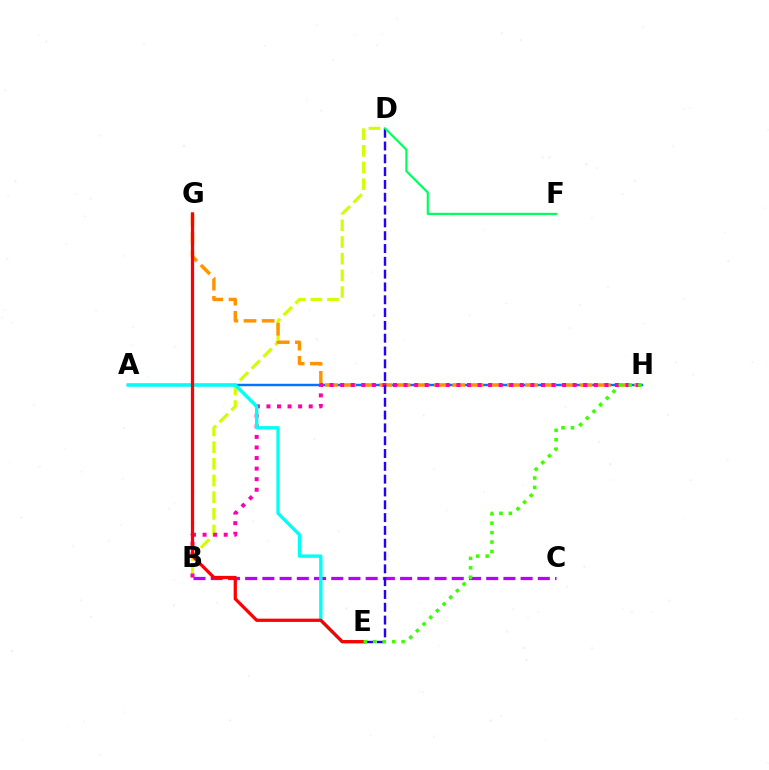{('B', 'D'): [{'color': '#d1ff00', 'line_style': 'dashed', 'thickness': 2.26}], ('A', 'H'): [{'color': '#0074ff', 'line_style': 'solid', 'thickness': 1.75}], ('G', 'H'): [{'color': '#ff9400', 'line_style': 'dashed', 'thickness': 2.47}], ('B', 'H'): [{'color': '#ff00ac', 'line_style': 'dotted', 'thickness': 2.87}], ('B', 'C'): [{'color': '#b900ff', 'line_style': 'dashed', 'thickness': 2.34}], ('A', 'E'): [{'color': '#00fff6', 'line_style': 'solid', 'thickness': 2.42}], ('E', 'G'): [{'color': '#ff0000', 'line_style': 'solid', 'thickness': 2.34}], ('D', 'E'): [{'color': '#2500ff', 'line_style': 'dashed', 'thickness': 1.74}], ('E', 'H'): [{'color': '#3dff00', 'line_style': 'dotted', 'thickness': 2.56}], ('D', 'F'): [{'color': '#00ff5c', 'line_style': 'solid', 'thickness': 1.56}]}